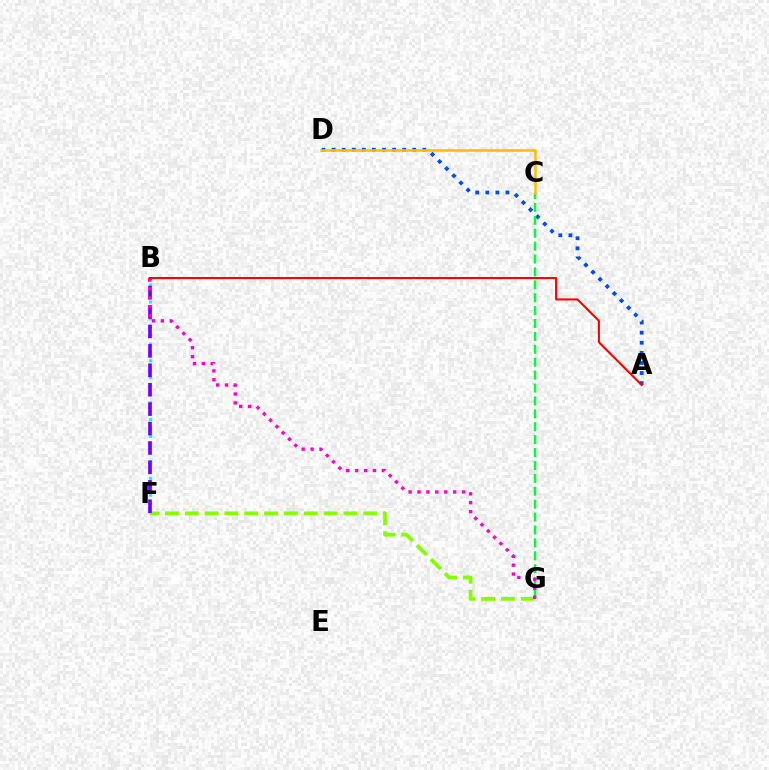{('A', 'D'): [{'color': '#004bff', 'line_style': 'dotted', 'thickness': 2.74}], ('B', 'F'): [{'color': '#00fff6', 'line_style': 'dotted', 'thickness': 2.28}, {'color': '#7200ff', 'line_style': 'dashed', 'thickness': 2.64}], ('F', 'G'): [{'color': '#84ff00', 'line_style': 'dashed', 'thickness': 2.69}], ('C', 'G'): [{'color': '#00ff39', 'line_style': 'dashed', 'thickness': 1.75}], ('C', 'D'): [{'color': '#ffbd00', 'line_style': 'solid', 'thickness': 1.82}], ('B', 'G'): [{'color': '#ff00cf', 'line_style': 'dotted', 'thickness': 2.42}], ('A', 'B'): [{'color': '#ff0000', 'line_style': 'solid', 'thickness': 1.51}]}